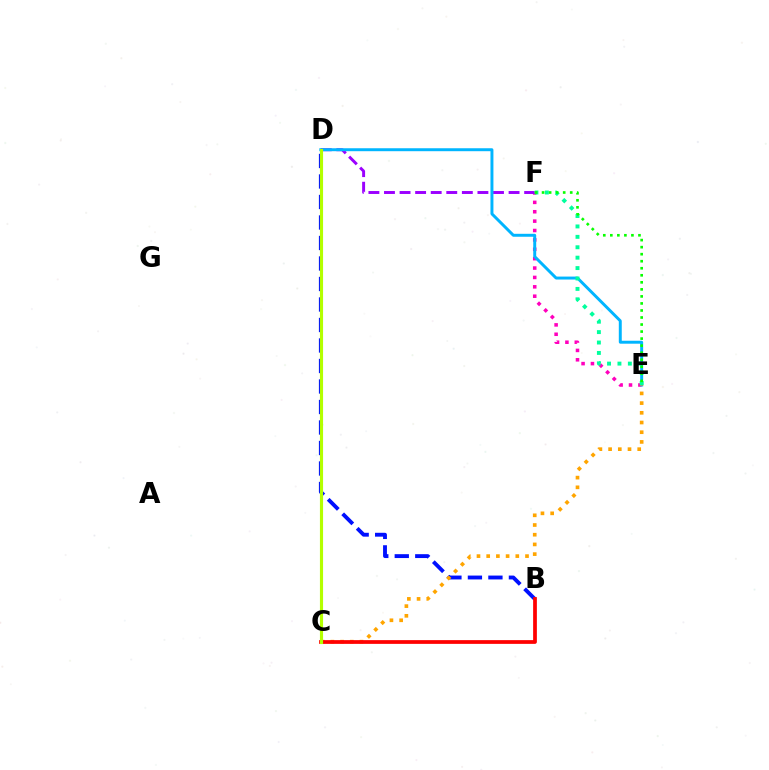{('E', 'F'): [{'color': '#ff00bd', 'line_style': 'dotted', 'thickness': 2.55}, {'color': '#00ff9d', 'line_style': 'dotted', 'thickness': 2.83}, {'color': '#08ff00', 'line_style': 'dotted', 'thickness': 1.91}], ('D', 'F'): [{'color': '#9b00ff', 'line_style': 'dashed', 'thickness': 2.12}], ('B', 'D'): [{'color': '#0010ff', 'line_style': 'dashed', 'thickness': 2.79}], ('D', 'E'): [{'color': '#00b5ff', 'line_style': 'solid', 'thickness': 2.13}], ('C', 'E'): [{'color': '#ffa500', 'line_style': 'dotted', 'thickness': 2.64}], ('B', 'C'): [{'color': '#ff0000', 'line_style': 'solid', 'thickness': 2.69}], ('C', 'D'): [{'color': '#b3ff00', 'line_style': 'solid', 'thickness': 2.26}]}